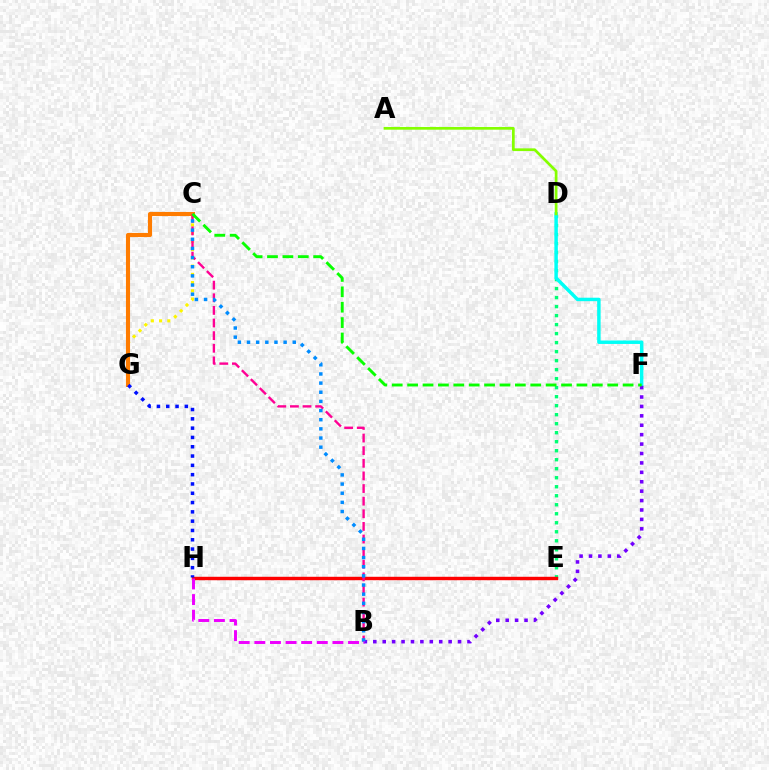{('D', 'E'): [{'color': '#00ff74', 'line_style': 'dotted', 'thickness': 2.45}], ('C', 'G'): [{'color': '#fcf500', 'line_style': 'dotted', 'thickness': 2.24}, {'color': '#ff7c00', 'line_style': 'solid', 'thickness': 2.95}], ('E', 'H'): [{'color': '#ff0000', 'line_style': 'solid', 'thickness': 2.47}], ('D', 'F'): [{'color': '#00fff6', 'line_style': 'solid', 'thickness': 2.49}], ('B', 'F'): [{'color': '#7200ff', 'line_style': 'dotted', 'thickness': 2.56}], ('B', 'C'): [{'color': '#ff0094', 'line_style': 'dashed', 'thickness': 1.71}, {'color': '#008cff', 'line_style': 'dotted', 'thickness': 2.49}], ('G', 'H'): [{'color': '#0010ff', 'line_style': 'dotted', 'thickness': 2.53}], ('B', 'H'): [{'color': '#ee00ff', 'line_style': 'dashed', 'thickness': 2.12}], ('A', 'D'): [{'color': '#84ff00', 'line_style': 'solid', 'thickness': 1.96}], ('C', 'F'): [{'color': '#08ff00', 'line_style': 'dashed', 'thickness': 2.09}]}